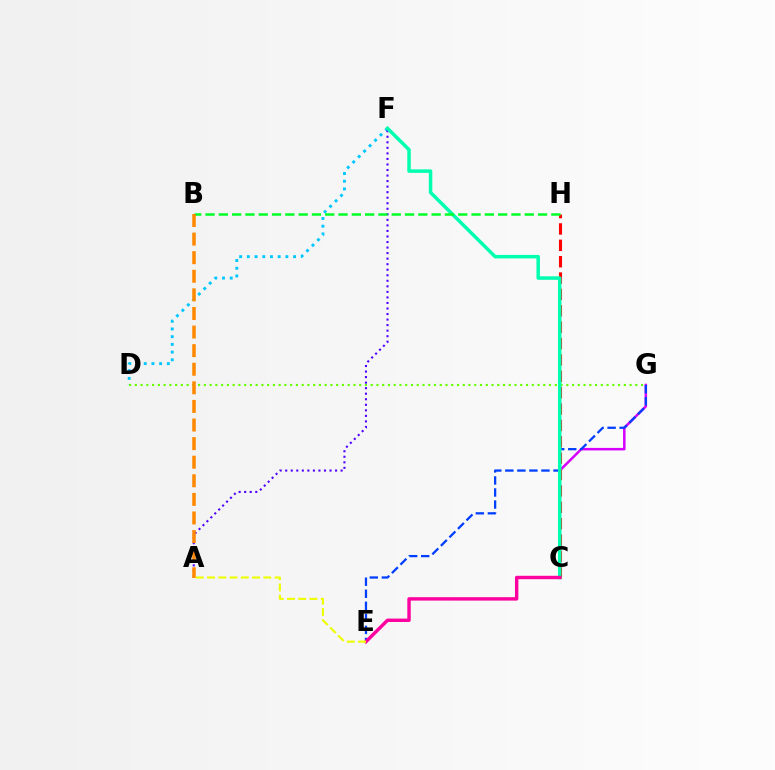{('C', 'G'): [{'color': '#d600ff', 'line_style': 'solid', 'thickness': 1.81}], ('E', 'G'): [{'color': '#003fff', 'line_style': 'dashed', 'thickness': 1.64}], ('D', 'F'): [{'color': '#00c7ff', 'line_style': 'dotted', 'thickness': 2.09}], ('C', 'H'): [{'color': '#ff0000', 'line_style': 'dashed', 'thickness': 2.22}], ('D', 'G'): [{'color': '#66ff00', 'line_style': 'dotted', 'thickness': 1.56}], ('A', 'F'): [{'color': '#4f00ff', 'line_style': 'dotted', 'thickness': 1.51}], ('C', 'F'): [{'color': '#00ffaf', 'line_style': 'solid', 'thickness': 2.52}], ('B', 'H'): [{'color': '#00ff27', 'line_style': 'dashed', 'thickness': 1.81}], ('A', 'B'): [{'color': '#ff8800', 'line_style': 'dashed', 'thickness': 2.53}], ('C', 'E'): [{'color': '#ff00a0', 'line_style': 'solid', 'thickness': 2.46}], ('A', 'E'): [{'color': '#eeff00', 'line_style': 'dashed', 'thickness': 1.53}]}